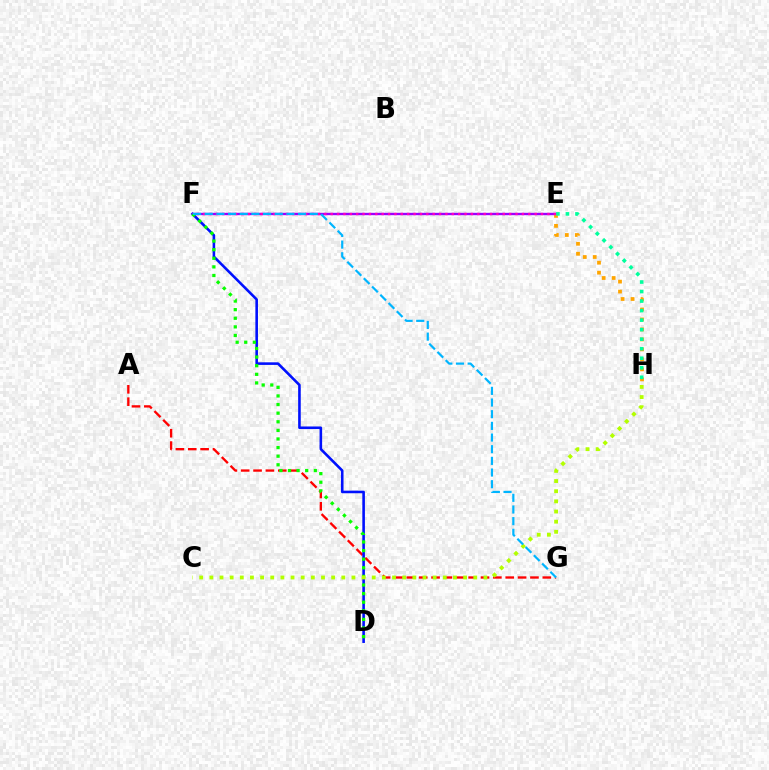{('A', 'G'): [{'color': '#ff0000', 'line_style': 'dashed', 'thickness': 1.68}], ('D', 'F'): [{'color': '#0010ff', 'line_style': 'solid', 'thickness': 1.87}, {'color': '#08ff00', 'line_style': 'dotted', 'thickness': 2.34}], ('E', 'F'): [{'color': '#9b00ff', 'line_style': 'solid', 'thickness': 1.69}, {'color': '#ff00bd', 'line_style': 'dotted', 'thickness': 1.73}], ('E', 'H'): [{'color': '#ffa500', 'line_style': 'dotted', 'thickness': 2.71}, {'color': '#00ff9d', 'line_style': 'dotted', 'thickness': 2.59}], ('C', 'H'): [{'color': '#b3ff00', 'line_style': 'dotted', 'thickness': 2.76}], ('F', 'G'): [{'color': '#00b5ff', 'line_style': 'dashed', 'thickness': 1.58}]}